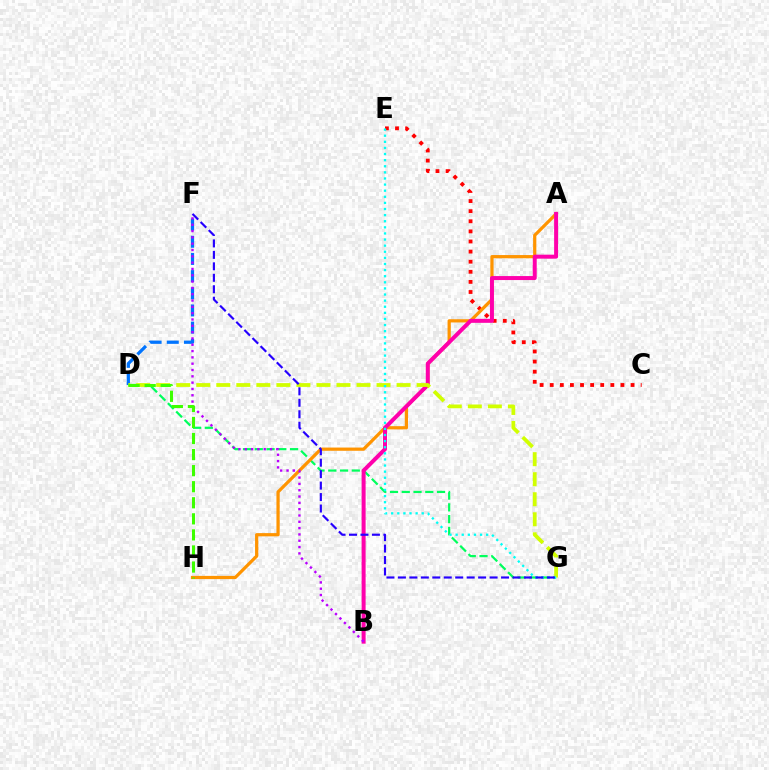{('D', 'G'): [{'color': '#00ff5c', 'line_style': 'dashed', 'thickness': 1.6}, {'color': '#d1ff00', 'line_style': 'dashed', 'thickness': 2.72}], ('C', 'E'): [{'color': '#ff0000', 'line_style': 'dotted', 'thickness': 2.74}], ('A', 'H'): [{'color': '#ff9400', 'line_style': 'solid', 'thickness': 2.32}], ('D', 'F'): [{'color': '#0074ff', 'line_style': 'dashed', 'thickness': 2.33}], ('A', 'B'): [{'color': '#ff00ac', 'line_style': 'solid', 'thickness': 2.87}], ('E', 'G'): [{'color': '#00fff6', 'line_style': 'dotted', 'thickness': 1.66}], ('F', 'G'): [{'color': '#2500ff', 'line_style': 'dashed', 'thickness': 1.56}], ('B', 'F'): [{'color': '#b900ff', 'line_style': 'dotted', 'thickness': 1.72}], ('D', 'H'): [{'color': '#3dff00', 'line_style': 'dashed', 'thickness': 2.18}]}